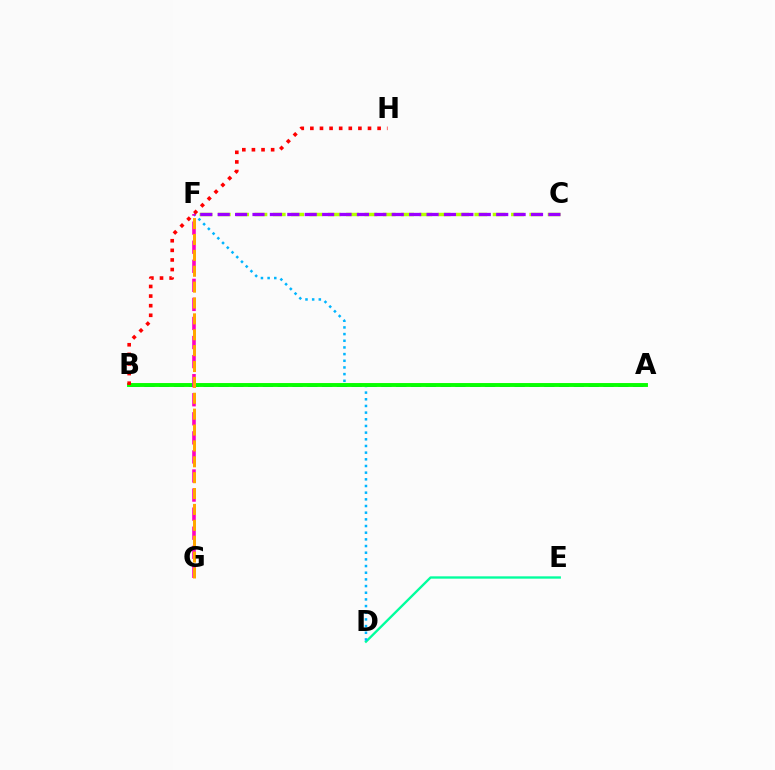{('D', 'E'): [{'color': '#00ff9d', 'line_style': 'solid', 'thickness': 1.68}], ('A', 'B'): [{'color': '#0010ff', 'line_style': 'dashed', 'thickness': 2.01}, {'color': '#08ff00', 'line_style': 'solid', 'thickness': 2.81}], ('D', 'F'): [{'color': '#00b5ff', 'line_style': 'dotted', 'thickness': 1.81}], ('C', 'F'): [{'color': '#b3ff00', 'line_style': 'dashed', 'thickness': 2.49}, {'color': '#9b00ff', 'line_style': 'dashed', 'thickness': 2.36}], ('F', 'G'): [{'color': '#ff00bd', 'line_style': 'dashed', 'thickness': 2.59}, {'color': '#ffa500', 'line_style': 'dashed', 'thickness': 2.16}], ('B', 'H'): [{'color': '#ff0000', 'line_style': 'dotted', 'thickness': 2.61}]}